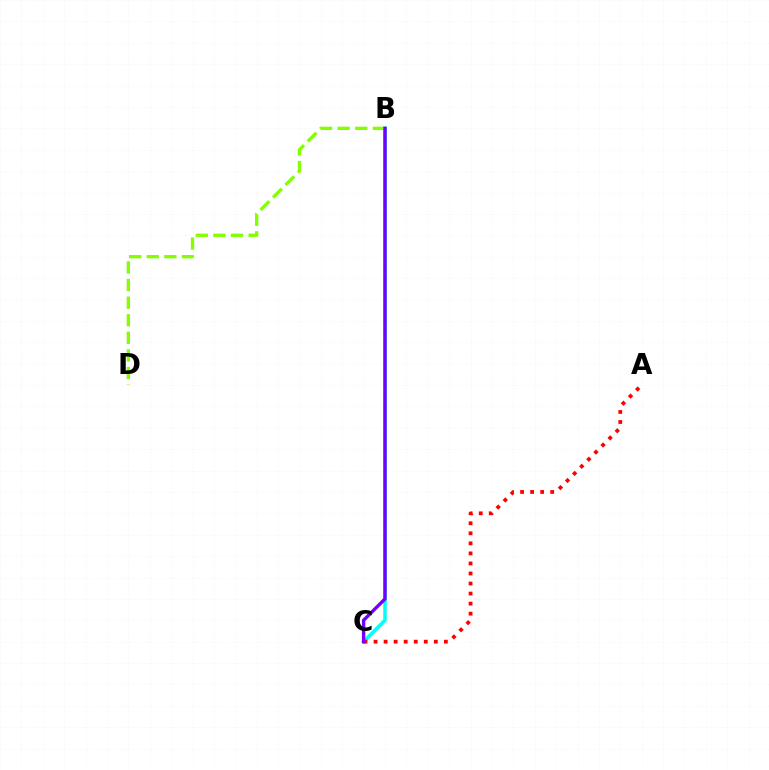{('B', 'C'): [{'color': '#00fff6', 'line_style': 'solid', 'thickness': 2.51}, {'color': '#7200ff', 'line_style': 'solid', 'thickness': 2.43}], ('A', 'C'): [{'color': '#ff0000', 'line_style': 'dotted', 'thickness': 2.73}], ('B', 'D'): [{'color': '#84ff00', 'line_style': 'dashed', 'thickness': 2.39}]}